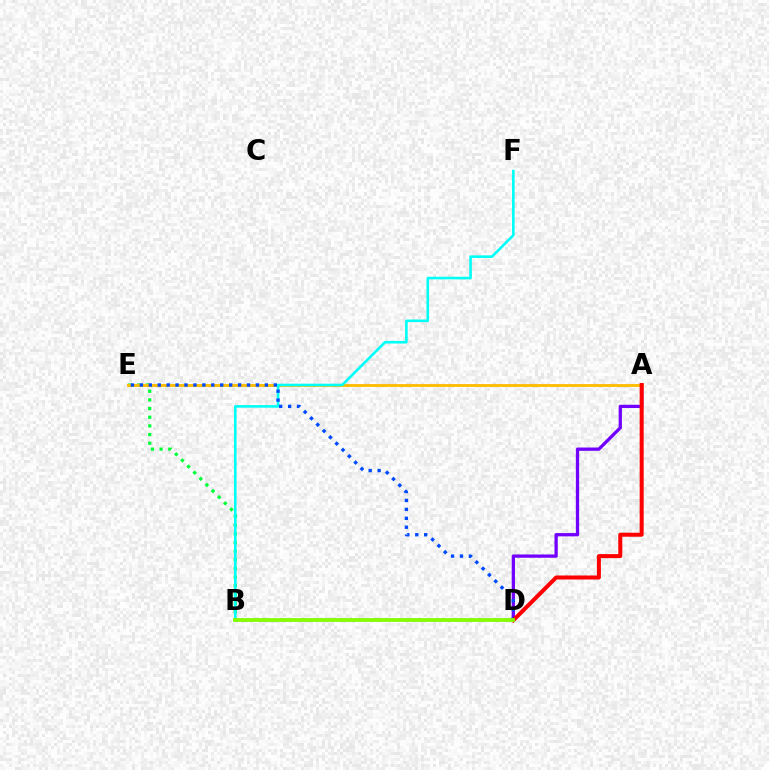{('B', 'E'): [{'color': '#00ff39', 'line_style': 'dotted', 'thickness': 2.35}], ('A', 'D'): [{'color': '#7200ff', 'line_style': 'solid', 'thickness': 2.36}, {'color': '#ff0000', 'line_style': 'solid', 'thickness': 2.89}], ('A', 'E'): [{'color': '#ffbd00', 'line_style': 'solid', 'thickness': 2.07}], ('B', 'D'): [{'color': '#ff00cf', 'line_style': 'solid', 'thickness': 1.74}, {'color': '#84ff00', 'line_style': 'solid', 'thickness': 2.73}], ('B', 'F'): [{'color': '#00fff6', 'line_style': 'solid', 'thickness': 1.88}], ('D', 'E'): [{'color': '#004bff', 'line_style': 'dotted', 'thickness': 2.43}]}